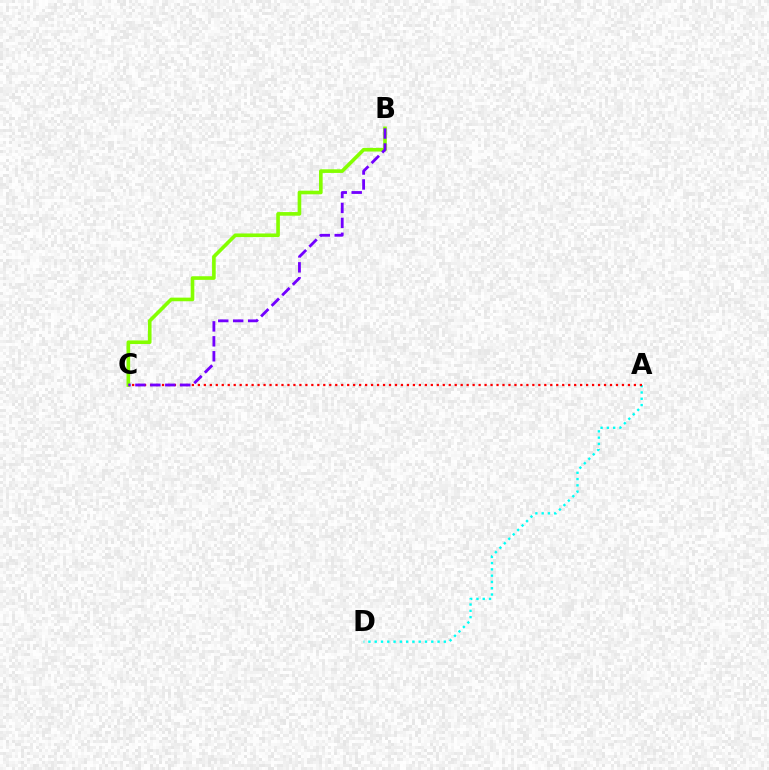{('B', 'C'): [{'color': '#84ff00', 'line_style': 'solid', 'thickness': 2.61}, {'color': '#7200ff', 'line_style': 'dashed', 'thickness': 2.03}], ('A', 'D'): [{'color': '#00fff6', 'line_style': 'dotted', 'thickness': 1.71}], ('A', 'C'): [{'color': '#ff0000', 'line_style': 'dotted', 'thickness': 1.62}]}